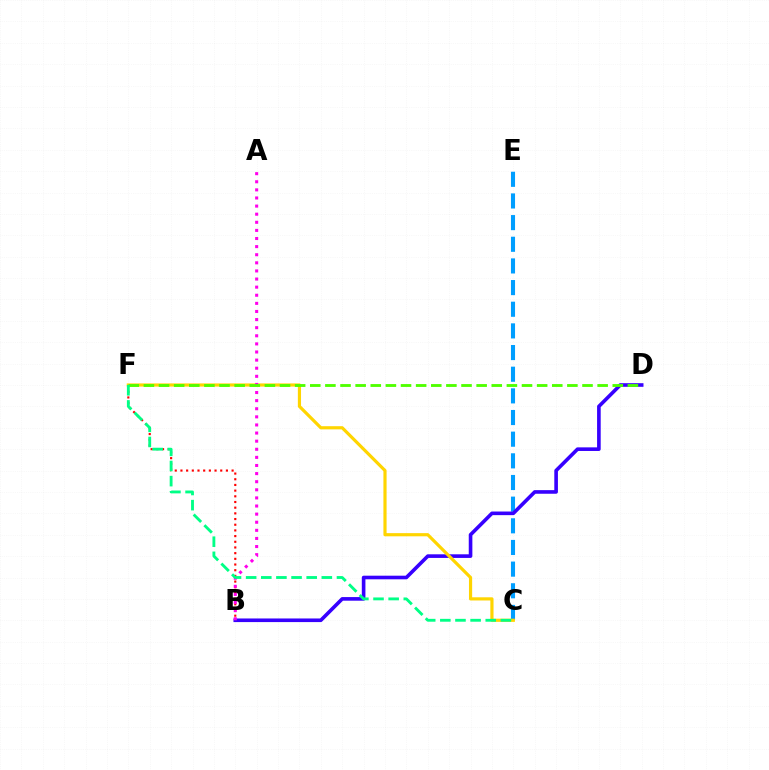{('C', 'E'): [{'color': '#009eff', 'line_style': 'dashed', 'thickness': 2.94}], ('B', 'F'): [{'color': '#ff0000', 'line_style': 'dotted', 'thickness': 1.54}], ('B', 'D'): [{'color': '#3700ff', 'line_style': 'solid', 'thickness': 2.61}], ('C', 'F'): [{'color': '#ffd500', 'line_style': 'solid', 'thickness': 2.29}, {'color': '#00ff86', 'line_style': 'dashed', 'thickness': 2.06}], ('A', 'B'): [{'color': '#ff00ed', 'line_style': 'dotted', 'thickness': 2.2}], ('D', 'F'): [{'color': '#4fff00', 'line_style': 'dashed', 'thickness': 2.05}]}